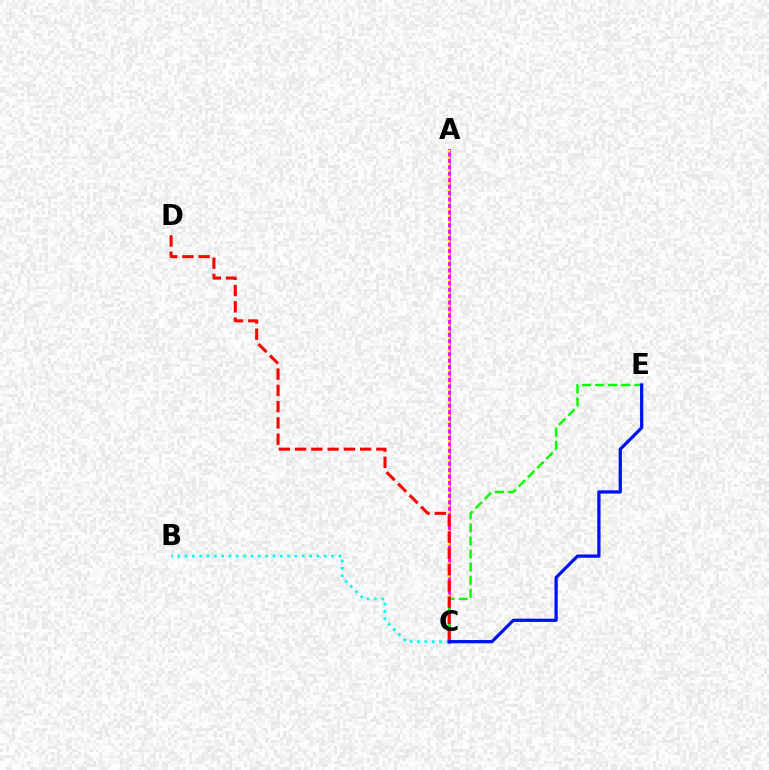{('A', 'C'): [{'color': '#ee00ff', 'line_style': 'solid', 'thickness': 1.94}, {'color': '#fcf500', 'line_style': 'dotted', 'thickness': 1.75}], ('B', 'C'): [{'color': '#00fff6', 'line_style': 'dotted', 'thickness': 1.99}], ('C', 'E'): [{'color': '#08ff00', 'line_style': 'dashed', 'thickness': 1.77}, {'color': '#0010ff', 'line_style': 'solid', 'thickness': 2.35}], ('C', 'D'): [{'color': '#ff0000', 'line_style': 'dashed', 'thickness': 2.21}]}